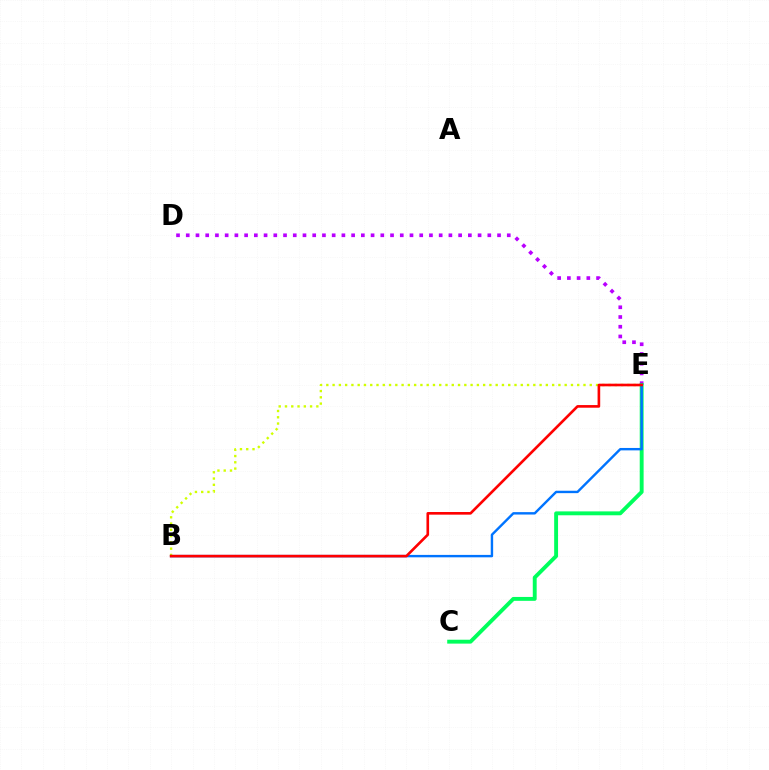{('D', 'E'): [{'color': '#b900ff', 'line_style': 'dotted', 'thickness': 2.64}], ('B', 'E'): [{'color': '#d1ff00', 'line_style': 'dotted', 'thickness': 1.7}, {'color': '#0074ff', 'line_style': 'solid', 'thickness': 1.73}, {'color': '#ff0000', 'line_style': 'solid', 'thickness': 1.9}], ('C', 'E'): [{'color': '#00ff5c', 'line_style': 'solid', 'thickness': 2.8}]}